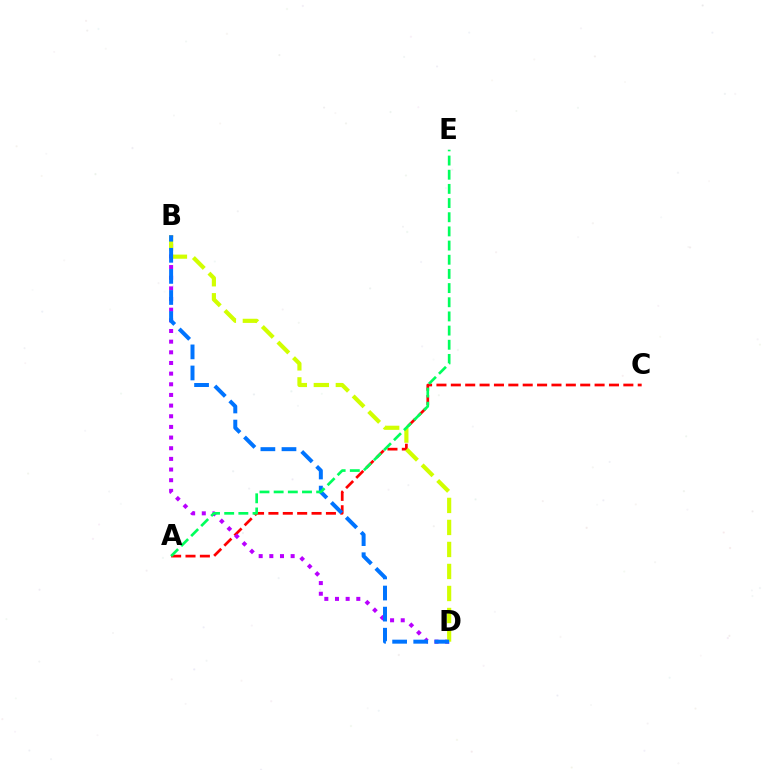{('A', 'C'): [{'color': '#ff0000', 'line_style': 'dashed', 'thickness': 1.95}], ('B', 'D'): [{'color': '#b900ff', 'line_style': 'dotted', 'thickness': 2.9}, {'color': '#d1ff00', 'line_style': 'dashed', 'thickness': 2.99}, {'color': '#0074ff', 'line_style': 'dashed', 'thickness': 2.86}], ('A', 'E'): [{'color': '#00ff5c', 'line_style': 'dashed', 'thickness': 1.92}]}